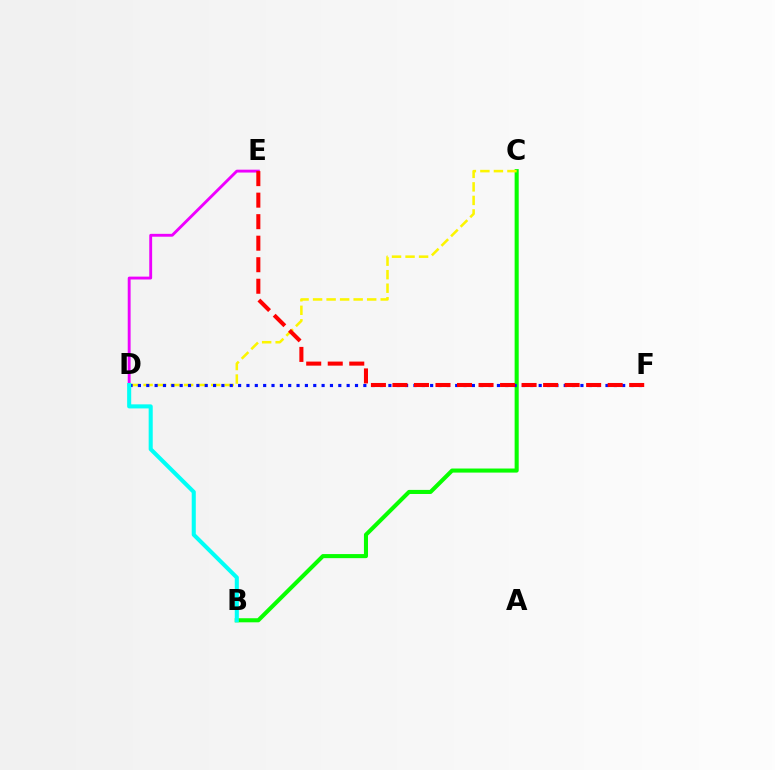{('D', 'E'): [{'color': '#ee00ff', 'line_style': 'solid', 'thickness': 2.07}], ('B', 'C'): [{'color': '#08ff00', 'line_style': 'solid', 'thickness': 2.93}], ('C', 'D'): [{'color': '#fcf500', 'line_style': 'dashed', 'thickness': 1.84}], ('D', 'F'): [{'color': '#0010ff', 'line_style': 'dotted', 'thickness': 2.27}], ('E', 'F'): [{'color': '#ff0000', 'line_style': 'dashed', 'thickness': 2.92}], ('B', 'D'): [{'color': '#00fff6', 'line_style': 'solid', 'thickness': 2.93}]}